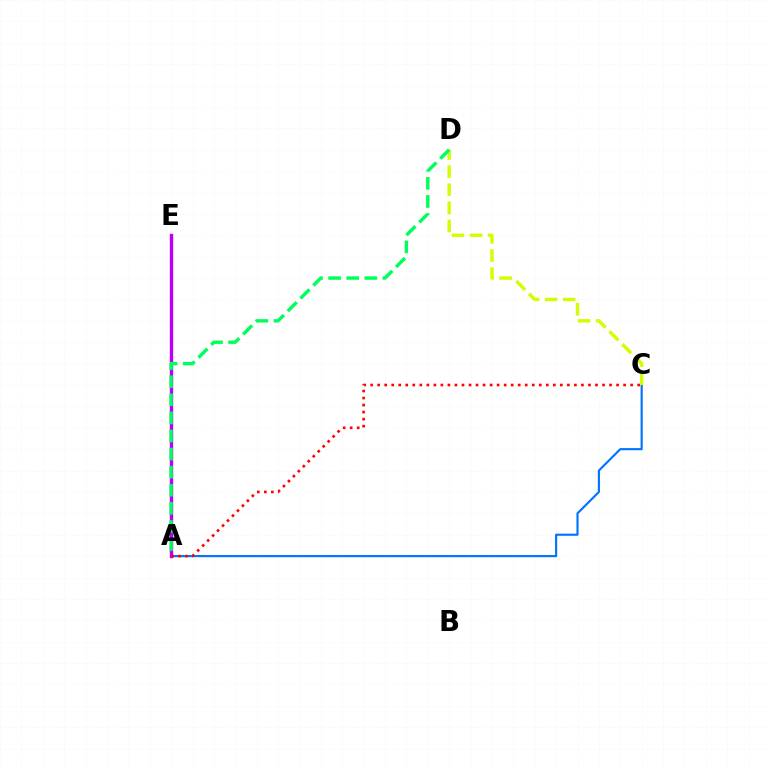{('A', 'C'): [{'color': '#0074ff', 'line_style': 'solid', 'thickness': 1.55}, {'color': '#ff0000', 'line_style': 'dotted', 'thickness': 1.91}], ('C', 'D'): [{'color': '#d1ff00', 'line_style': 'dashed', 'thickness': 2.46}], ('A', 'E'): [{'color': '#b900ff', 'line_style': 'solid', 'thickness': 2.44}], ('A', 'D'): [{'color': '#00ff5c', 'line_style': 'dashed', 'thickness': 2.46}]}